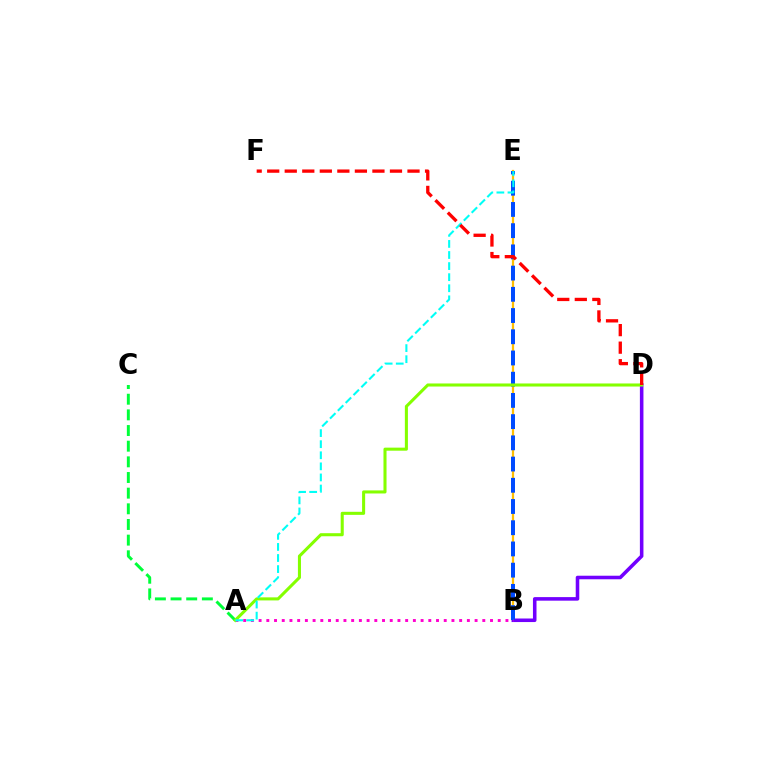{('B', 'E'): [{'color': '#ffbd00', 'line_style': 'solid', 'thickness': 1.61}, {'color': '#004bff', 'line_style': 'dashed', 'thickness': 2.88}], ('B', 'D'): [{'color': '#7200ff', 'line_style': 'solid', 'thickness': 2.56}], ('A', 'B'): [{'color': '#ff00cf', 'line_style': 'dotted', 'thickness': 2.1}], ('A', 'C'): [{'color': '#00ff39', 'line_style': 'dashed', 'thickness': 2.13}], ('A', 'D'): [{'color': '#84ff00', 'line_style': 'solid', 'thickness': 2.2}], ('A', 'E'): [{'color': '#00fff6', 'line_style': 'dashed', 'thickness': 1.51}], ('D', 'F'): [{'color': '#ff0000', 'line_style': 'dashed', 'thickness': 2.38}]}